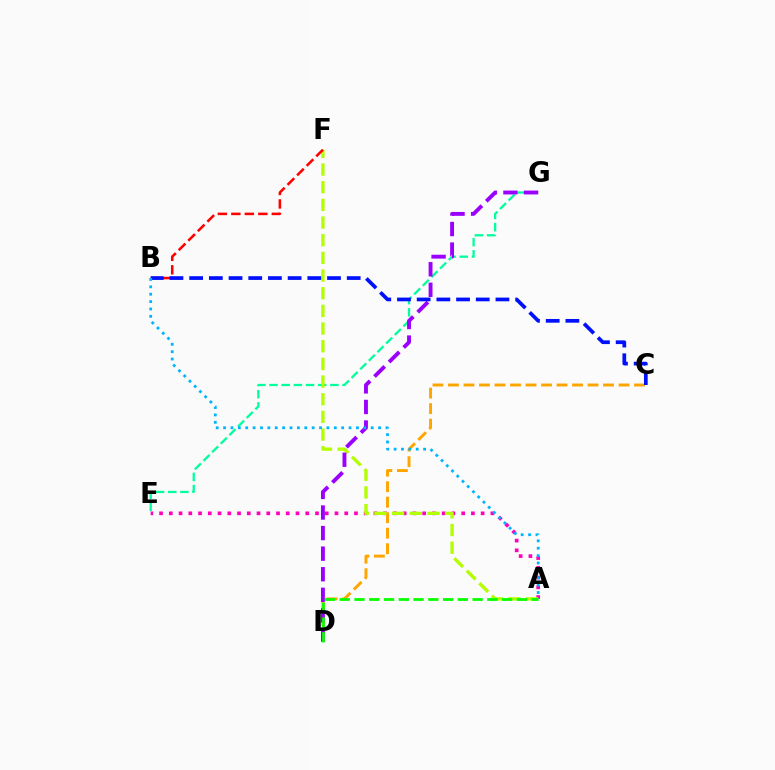{('A', 'E'): [{'color': '#ff00bd', 'line_style': 'dotted', 'thickness': 2.65}], ('C', 'D'): [{'color': '#ffa500', 'line_style': 'dashed', 'thickness': 2.11}], ('E', 'G'): [{'color': '#00ff9d', 'line_style': 'dashed', 'thickness': 1.65}], ('A', 'F'): [{'color': '#b3ff00', 'line_style': 'dashed', 'thickness': 2.4}], ('D', 'G'): [{'color': '#9b00ff', 'line_style': 'dashed', 'thickness': 2.8}], ('B', 'F'): [{'color': '#ff0000', 'line_style': 'dashed', 'thickness': 1.83}], ('B', 'C'): [{'color': '#0010ff', 'line_style': 'dashed', 'thickness': 2.68}], ('A', 'B'): [{'color': '#00b5ff', 'line_style': 'dotted', 'thickness': 2.01}], ('A', 'D'): [{'color': '#08ff00', 'line_style': 'dashed', 'thickness': 2.01}]}